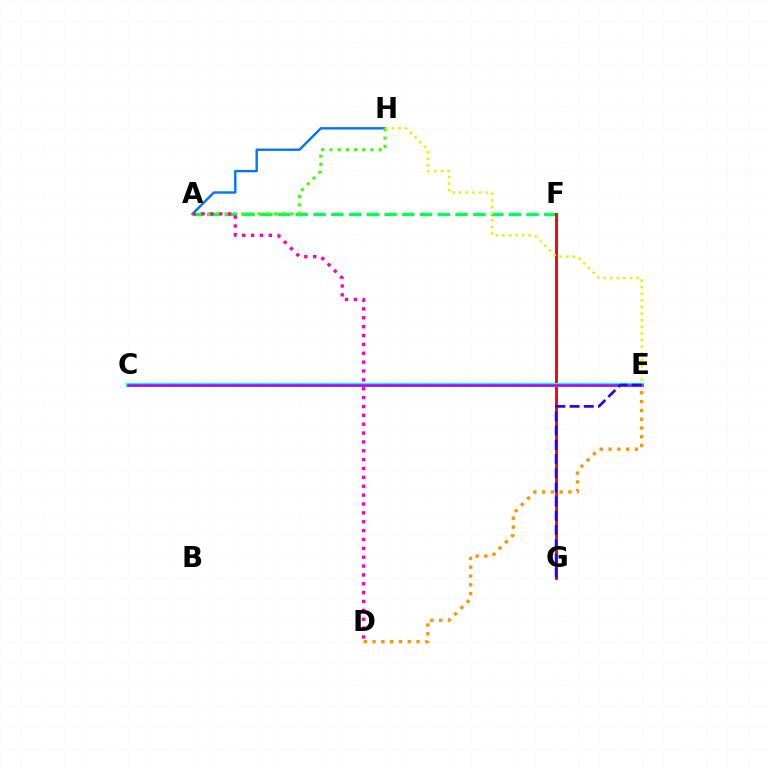{('A', 'H'): [{'color': '#0074ff', 'line_style': 'solid', 'thickness': 1.72}, {'color': '#3dff00', 'line_style': 'dotted', 'thickness': 2.23}], ('A', 'F'): [{'color': '#00ff5c', 'line_style': 'dashed', 'thickness': 2.41}], ('F', 'G'): [{'color': '#ff0000', 'line_style': 'solid', 'thickness': 2.08}], ('A', 'D'): [{'color': '#ff00ac', 'line_style': 'dotted', 'thickness': 2.41}], ('C', 'E'): [{'color': '#00fff6', 'line_style': 'solid', 'thickness': 2.97}, {'color': '#b900ff', 'line_style': 'solid', 'thickness': 1.81}], ('E', 'H'): [{'color': '#d1ff00', 'line_style': 'dotted', 'thickness': 1.8}], ('D', 'E'): [{'color': '#ff9400', 'line_style': 'dotted', 'thickness': 2.39}], ('E', 'G'): [{'color': '#2500ff', 'line_style': 'dashed', 'thickness': 1.93}]}